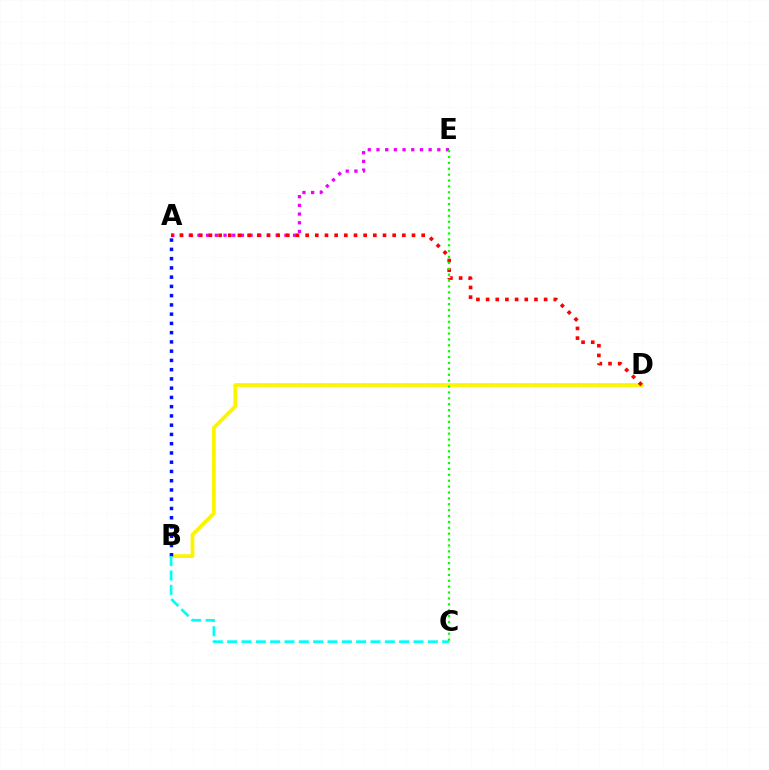{('A', 'E'): [{'color': '#ee00ff', 'line_style': 'dotted', 'thickness': 2.36}], ('B', 'D'): [{'color': '#fcf500', 'line_style': 'solid', 'thickness': 2.72}], ('A', 'B'): [{'color': '#0010ff', 'line_style': 'dotted', 'thickness': 2.51}], ('A', 'D'): [{'color': '#ff0000', 'line_style': 'dotted', 'thickness': 2.63}], ('B', 'C'): [{'color': '#00fff6', 'line_style': 'dashed', 'thickness': 1.95}], ('C', 'E'): [{'color': '#08ff00', 'line_style': 'dotted', 'thickness': 1.6}]}